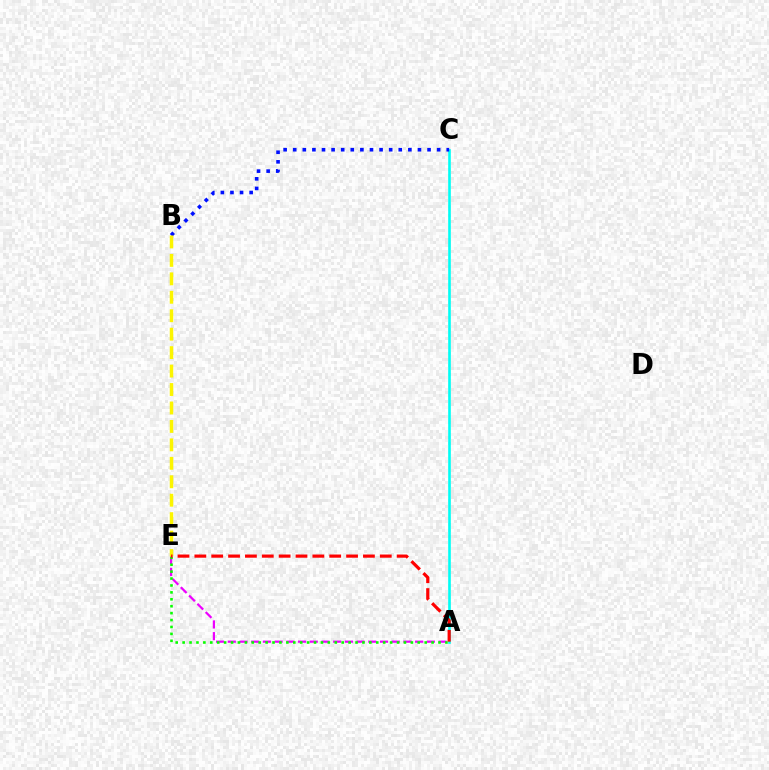{('A', 'E'): [{'color': '#ee00ff', 'line_style': 'dashed', 'thickness': 1.59}, {'color': '#08ff00', 'line_style': 'dotted', 'thickness': 1.88}, {'color': '#ff0000', 'line_style': 'dashed', 'thickness': 2.29}], ('A', 'C'): [{'color': '#00fff6', 'line_style': 'solid', 'thickness': 1.9}], ('B', 'C'): [{'color': '#0010ff', 'line_style': 'dotted', 'thickness': 2.61}], ('B', 'E'): [{'color': '#fcf500', 'line_style': 'dashed', 'thickness': 2.51}]}